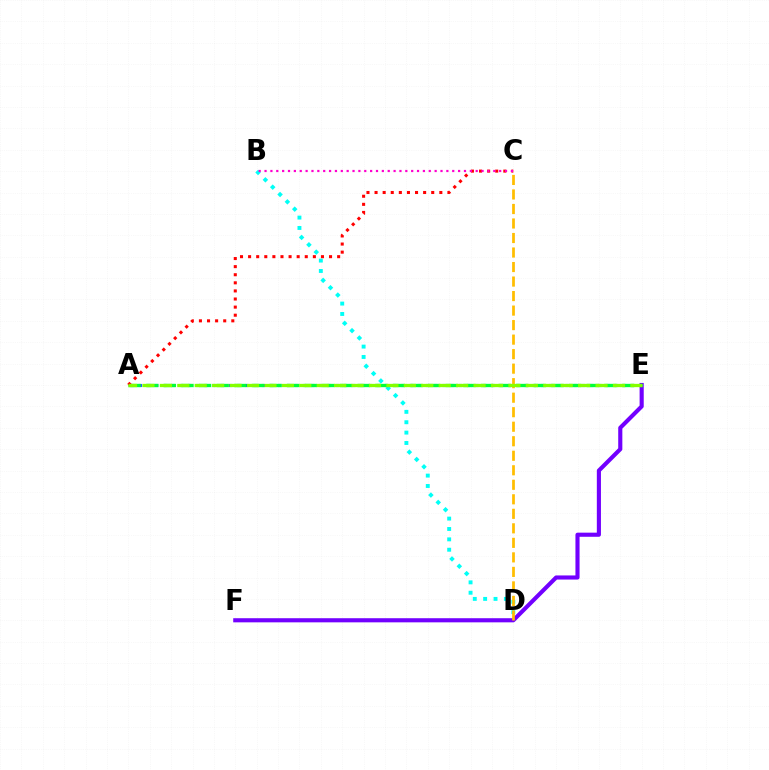{('E', 'F'): [{'color': '#7200ff', 'line_style': 'solid', 'thickness': 2.97}], ('B', 'D'): [{'color': '#00fff6', 'line_style': 'dotted', 'thickness': 2.82}], ('C', 'D'): [{'color': '#ffbd00', 'line_style': 'dashed', 'thickness': 1.97}], ('A', 'E'): [{'color': '#004bff', 'line_style': 'dotted', 'thickness': 2.23}, {'color': '#00ff39', 'line_style': 'dashed', 'thickness': 2.39}, {'color': '#84ff00', 'line_style': 'dashed', 'thickness': 2.37}], ('A', 'C'): [{'color': '#ff0000', 'line_style': 'dotted', 'thickness': 2.2}], ('B', 'C'): [{'color': '#ff00cf', 'line_style': 'dotted', 'thickness': 1.59}]}